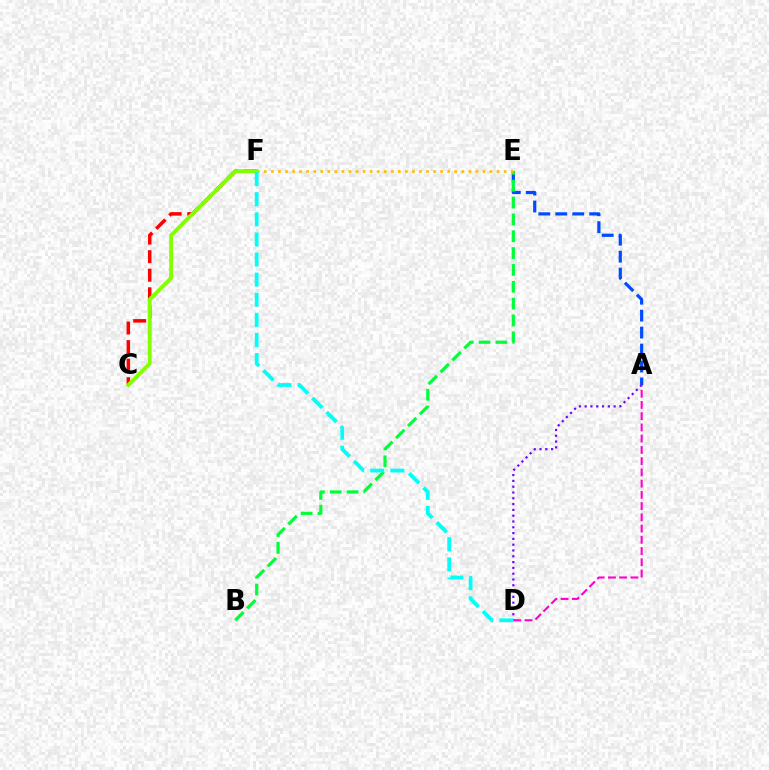{('A', 'E'): [{'color': '#004bff', 'line_style': 'dashed', 'thickness': 2.3}], ('C', 'F'): [{'color': '#ff0000', 'line_style': 'dashed', 'thickness': 2.52}, {'color': '#84ff00', 'line_style': 'solid', 'thickness': 2.81}], ('B', 'E'): [{'color': '#00ff39', 'line_style': 'dashed', 'thickness': 2.29}], ('E', 'F'): [{'color': '#ffbd00', 'line_style': 'dotted', 'thickness': 1.92}], ('A', 'D'): [{'color': '#7200ff', 'line_style': 'dotted', 'thickness': 1.58}, {'color': '#ff00cf', 'line_style': 'dashed', 'thickness': 1.53}], ('D', 'F'): [{'color': '#00fff6', 'line_style': 'dashed', 'thickness': 2.73}]}